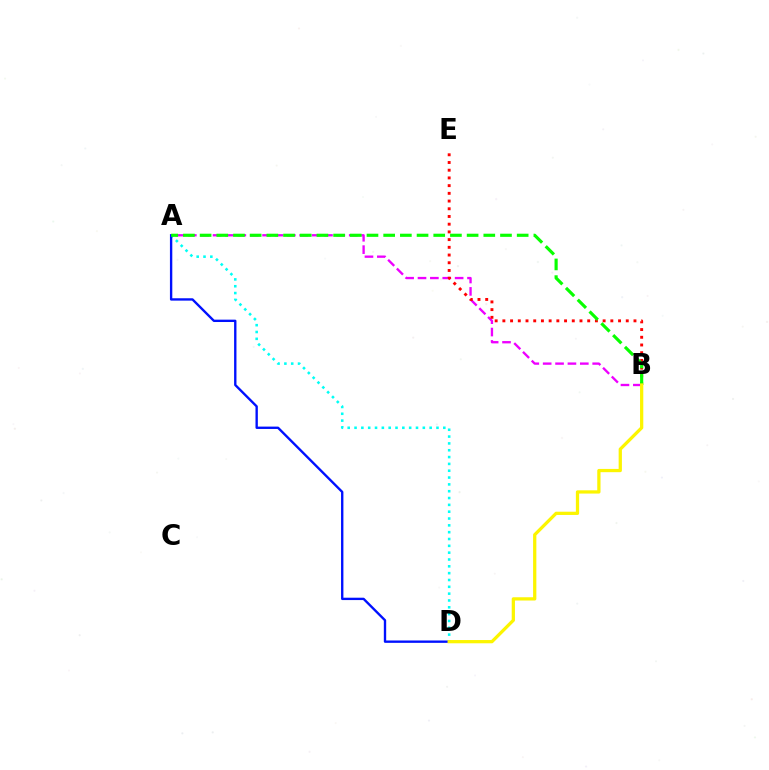{('A', 'B'): [{'color': '#ee00ff', 'line_style': 'dashed', 'thickness': 1.68}, {'color': '#08ff00', 'line_style': 'dashed', 'thickness': 2.27}], ('A', 'D'): [{'color': '#00fff6', 'line_style': 'dotted', 'thickness': 1.86}, {'color': '#0010ff', 'line_style': 'solid', 'thickness': 1.7}], ('B', 'E'): [{'color': '#ff0000', 'line_style': 'dotted', 'thickness': 2.1}], ('B', 'D'): [{'color': '#fcf500', 'line_style': 'solid', 'thickness': 2.34}]}